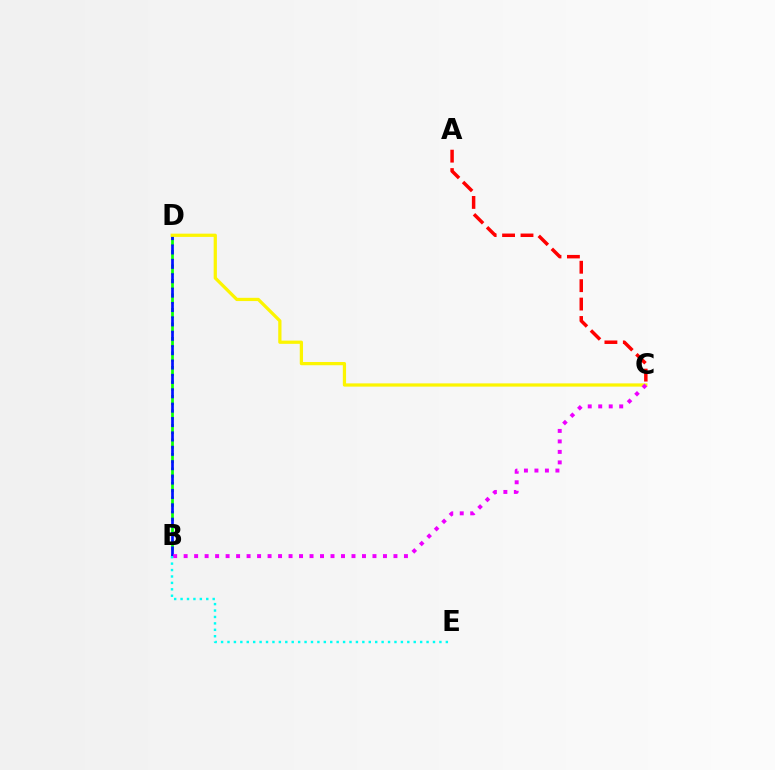{('B', 'D'): [{'color': '#08ff00', 'line_style': 'dashed', 'thickness': 1.97}, {'color': '#0010ff', 'line_style': 'dashed', 'thickness': 1.95}], ('C', 'D'): [{'color': '#fcf500', 'line_style': 'solid', 'thickness': 2.34}], ('B', 'C'): [{'color': '#ee00ff', 'line_style': 'dotted', 'thickness': 2.85}], ('A', 'C'): [{'color': '#ff0000', 'line_style': 'dashed', 'thickness': 2.5}], ('B', 'E'): [{'color': '#00fff6', 'line_style': 'dotted', 'thickness': 1.74}]}